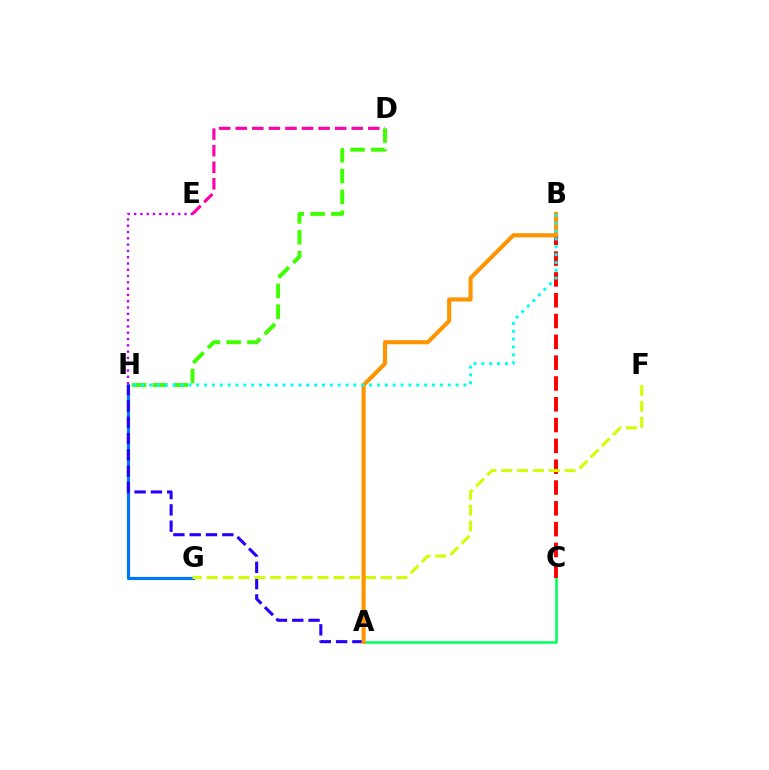{('A', 'C'): [{'color': '#00ff5c', 'line_style': 'solid', 'thickness': 1.85}], ('D', 'E'): [{'color': '#ff00ac', 'line_style': 'dashed', 'thickness': 2.25}], ('G', 'H'): [{'color': '#0074ff', 'line_style': 'solid', 'thickness': 2.28}], ('B', 'C'): [{'color': '#ff0000', 'line_style': 'dashed', 'thickness': 2.83}], ('E', 'H'): [{'color': '#b900ff', 'line_style': 'dotted', 'thickness': 1.71}], ('D', 'H'): [{'color': '#3dff00', 'line_style': 'dashed', 'thickness': 2.83}], ('A', 'H'): [{'color': '#2500ff', 'line_style': 'dashed', 'thickness': 2.22}], ('F', 'G'): [{'color': '#d1ff00', 'line_style': 'dashed', 'thickness': 2.15}], ('A', 'B'): [{'color': '#ff9400', 'line_style': 'solid', 'thickness': 2.96}], ('B', 'H'): [{'color': '#00fff6', 'line_style': 'dotted', 'thickness': 2.14}]}